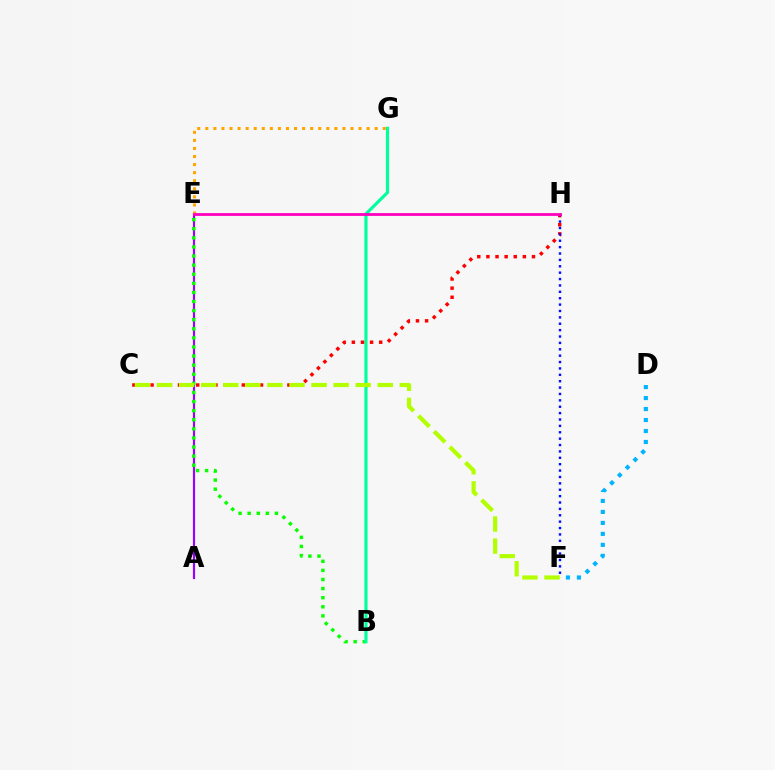{('A', 'E'): [{'color': '#9b00ff', 'line_style': 'solid', 'thickness': 1.56}], ('E', 'G'): [{'color': '#ffa500', 'line_style': 'dotted', 'thickness': 2.19}], ('B', 'E'): [{'color': '#08ff00', 'line_style': 'dotted', 'thickness': 2.47}], ('B', 'G'): [{'color': '#00ff9d', 'line_style': 'solid', 'thickness': 2.27}], ('C', 'H'): [{'color': '#ff0000', 'line_style': 'dotted', 'thickness': 2.48}], ('D', 'F'): [{'color': '#00b5ff', 'line_style': 'dotted', 'thickness': 2.98}], ('F', 'H'): [{'color': '#0010ff', 'line_style': 'dotted', 'thickness': 1.73}], ('C', 'F'): [{'color': '#b3ff00', 'line_style': 'dashed', 'thickness': 3.0}], ('E', 'H'): [{'color': '#ff00bd', 'line_style': 'solid', 'thickness': 2.02}]}